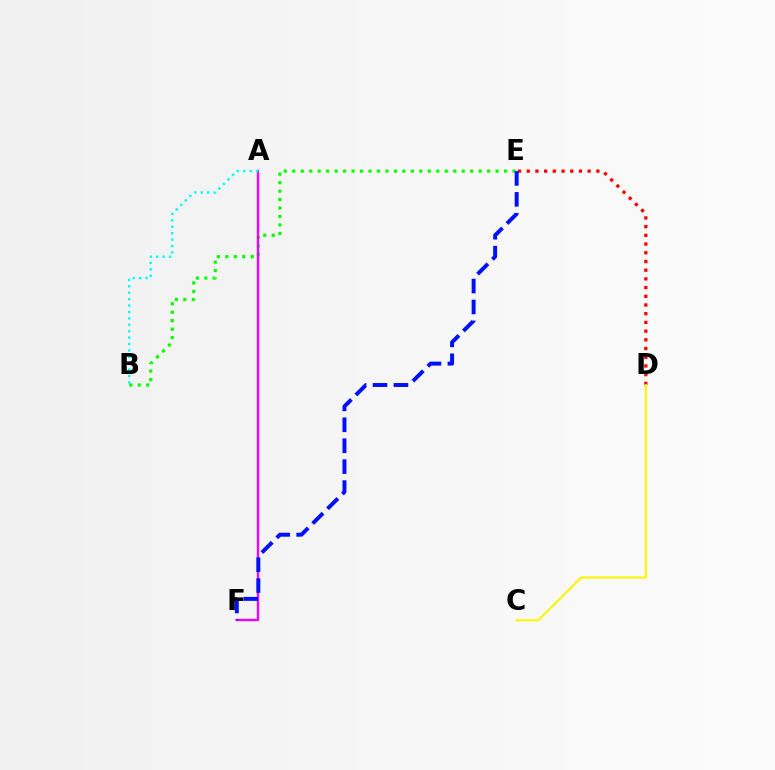{('D', 'E'): [{'color': '#ff0000', 'line_style': 'dotted', 'thickness': 2.37}], ('C', 'D'): [{'color': '#fcf500', 'line_style': 'solid', 'thickness': 1.53}], ('B', 'E'): [{'color': '#08ff00', 'line_style': 'dotted', 'thickness': 2.3}], ('A', 'F'): [{'color': '#ee00ff', 'line_style': 'solid', 'thickness': 1.71}], ('A', 'B'): [{'color': '#00fff6', 'line_style': 'dotted', 'thickness': 1.74}], ('E', 'F'): [{'color': '#0010ff', 'line_style': 'dashed', 'thickness': 2.84}]}